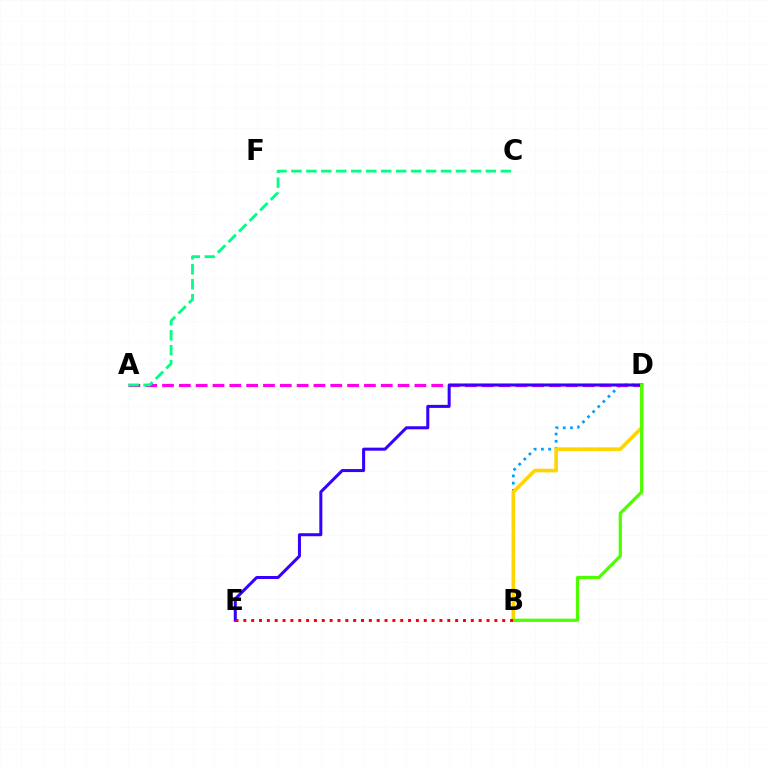{('B', 'D'): [{'color': '#009eff', 'line_style': 'dotted', 'thickness': 1.96}, {'color': '#ffd500', 'line_style': 'solid', 'thickness': 2.6}, {'color': '#4fff00', 'line_style': 'solid', 'thickness': 2.32}], ('A', 'D'): [{'color': '#ff00ed', 'line_style': 'dashed', 'thickness': 2.29}], ('D', 'E'): [{'color': '#3700ff', 'line_style': 'solid', 'thickness': 2.18}], ('A', 'C'): [{'color': '#00ff86', 'line_style': 'dashed', 'thickness': 2.03}], ('B', 'E'): [{'color': '#ff0000', 'line_style': 'dotted', 'thickness': 2.13}]}